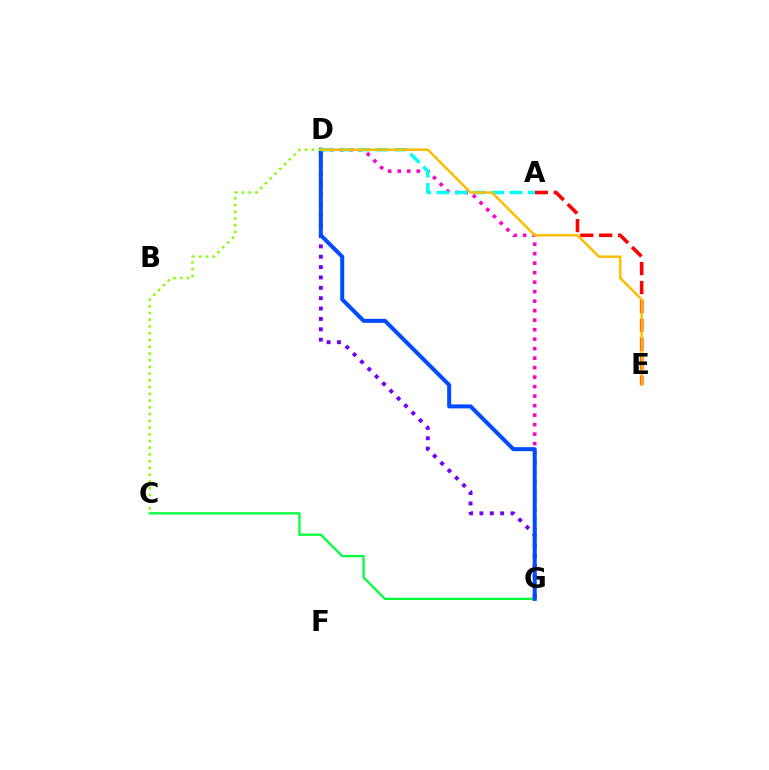{('D', 'G'): [{'color': '#ff00cf', 'line_style': 'dotted', 'thickness': 2.58}, {'color': '#7200ff', 'line_style': 'dotted', 'thickness': 2.82}, {'color': '#004bff', 'line_style': 'solid', 'thickness': 2.88}], ('A', 'E'): [{'color': '#ff0000', 'line_style': 'dashed', 'thickness': 2.57}], ('C', 'G'): [{'color': '#00ff39', 'line_style': 'solid', 'thickness': 1.62}], ('A', 'D'): [{'color': '#00fff6', 'line_style': 'dashed', 'thickness': 2.48}], ('D', 'E'): [{'color': '#ffbd00', 'line_style': 'solid', 'thickness': 1.79}], ('C', 'D'): [{'color': '#84ff00', 'line_style': 'dotted', 'thickness': 1.83}]}